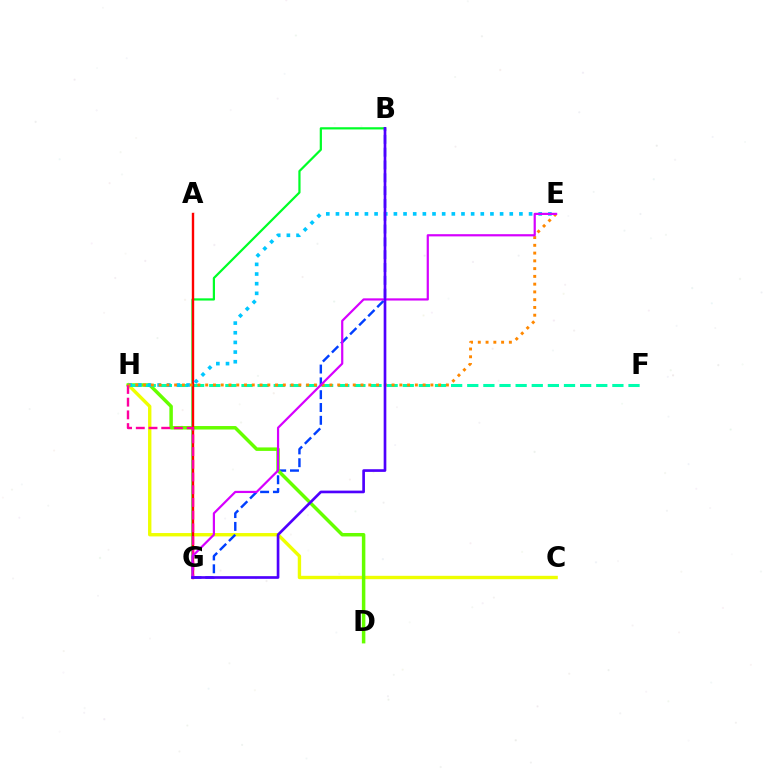{('C', 'H'): [{'color': '#eeff00', 'line_style': 'solid', 'thickness': 2.43}], ('B', 'G'): [{'color': '#003fff', 'line_style': 'dashed', 'thickness': 1.74}, {'color': '#00ff27', 'line_style': 'solid', 'thickness': 1.59}, {'color': '#4f00ff', 'line_style': 'solid', 'thickness': 1.93}], ('D', 'H'): [{'color': '#66ff00', 'line_style': 'solid', 'thickness': 2.51}], ('F', 'H'): [{'color': '#00ffaf', 'line_style': 'dashed', 'thickness': 2.19}], ('A', 'G'): [{'color': '#ff0000', 'line_style': 'solid', 'thickness': 1.72}], ('E', 'H'): [{'color': '#00c7ff', 'line_style': 'dotted', 'thickness': 2.62}, {'color': '#ff8800', 'line_style': 'dotted', 'thickness': 2.11}], ('G', 'H'): [{'color': '#ff00a0', 'line_style': 'dashed', 'thickness': 1.73}], ('E', 'G'): [{'color': '#d600ff', 'line_style': 'solid', 'thickness': 1.58}]}